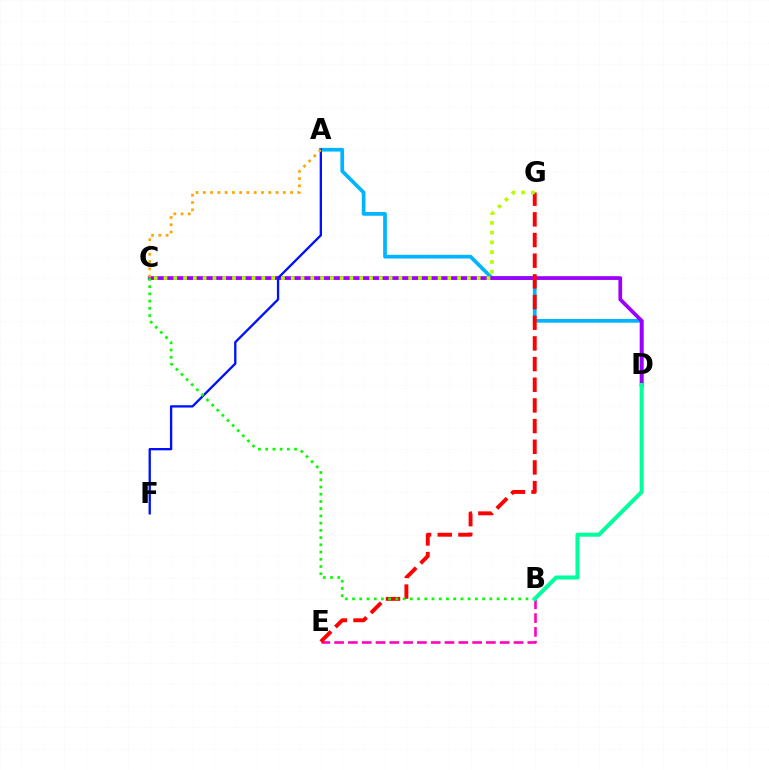{('A', 'D'): [{'color': '#00b5ff', 'line_style': 'solid', 'thickness': 2.67}], ('C', 'D'): [{'color': '#9b00ff', 'line_style': 'solid', 'thickness': 2.7}], ('B', 'E'): [{'color': '#ff00bd', 'line_style': 'dashed', 'thickness': 1.87}], ('A', 'F'): [{'color': '#0010ff', 'line_style': 'solid', 'thickness': 1.67}], ('E', 'G'): [{'color': '#ff0000', 'line_style': 'dashed', 'thickness': 2.81}], ('B', 'C'): [{'color': '#08ff00', 'line_style': 'dotted', 'thickness': 1.96}], ('A', 'C'): [{'color': '#ffa500', 'line_style': 'dotted', 'thickness': 1.98}], ('B', 'D'): [{'color': '#00ff9d', 'line_style': 'solid', 'thickness': 2.91}], ('C', 'G'): [{'color': '#b3ff00', 'line_style': 'dotted', 'thickness': 2.66}]}